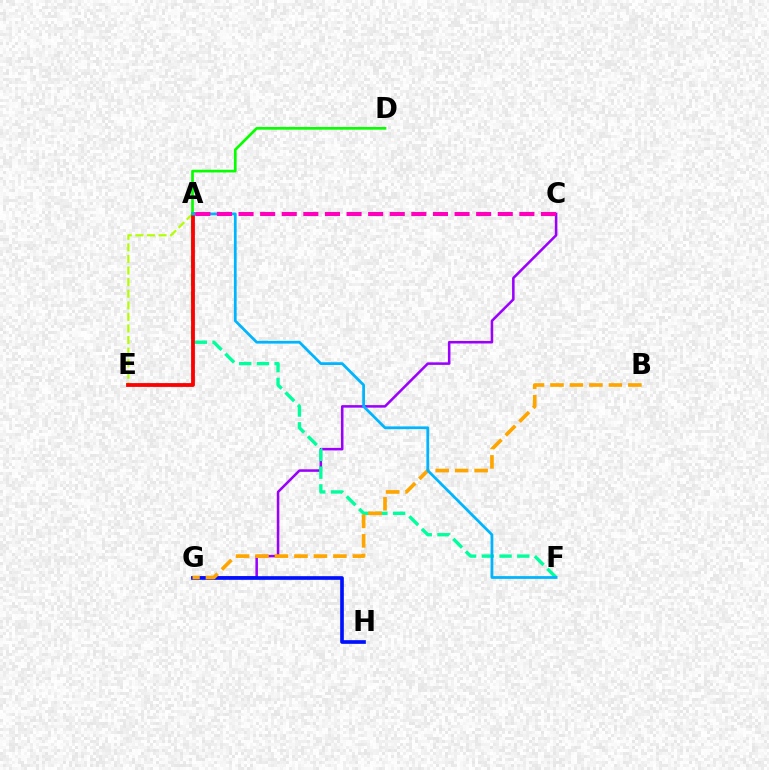{('C', 'G'): [{'color': '#9b00ff', 'line_style': 'solid', 'thickness': 1.83}], ('A', 'F'): [{'color': '#00ff9d', 'line_style': 'dashed', 'thickness': 2.41}, {'color': '#00b5ff', 'line_style': 'solid', 'thickness': 1.98}], ('A', 'E'): [{'color': '#b3ff00', 'line_style': 'dashed', 'thickness': 1.57}, {'color': '#ff0000', 'line_style': 'solid', 'thickness': 2.75}], ('G', 'H'): [{'color': '#0010ff', 'line_style': 'solid', 'thickness': 2.64}], ('A', 'D'): [{'color': '#08ff00', 'line_style': 'solid', 'thickness': 1.94}], ('B', 'G'): [{'color': '#ffa500', 'line_style': 'dashed', 'thickness': 2.65}], ('A', 'C'): [{'color': '#ff00bd', 'line_style': 'dashed', 'thickness': 2.93}]}